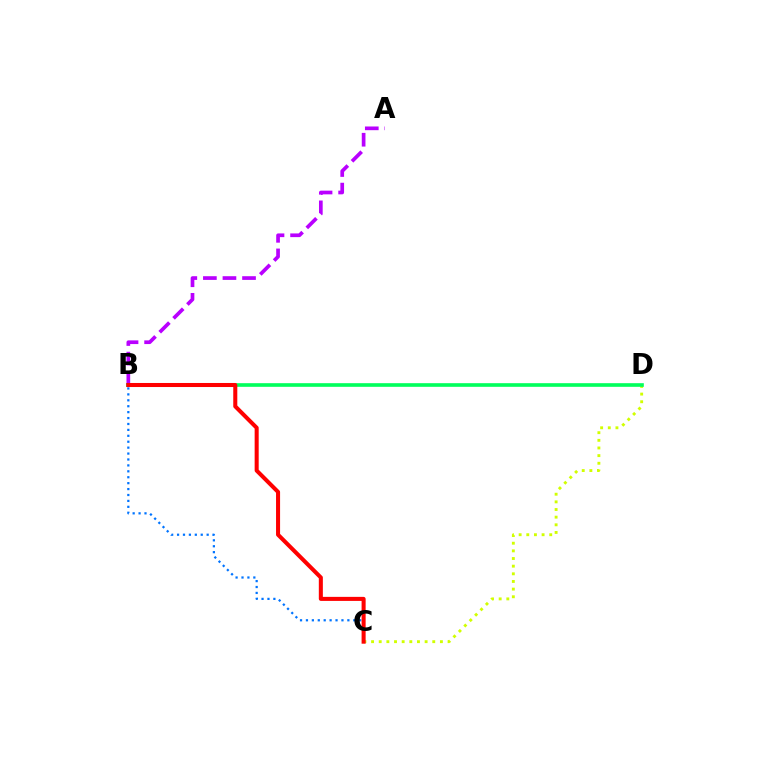{('C', 'D'): [{'color': '#d1ff00', 'line_style': 'dotted', 'thickness': 2.08}], ('A', 'B'): [{'color': '#b900ff', 'line_style': 'dashed', 'thickness': 2.66}], ('B', 'D'): [{'color': '#00ff5c', 'line_style': 'solid', 'thickness': 2.62}], ('B', 'C'): [{'color': '#0074ff', 'line_style': 'dotted', 'thickness': 1.61}, {'color': '#ff0000', 'line_style': 'solid', 'thickness': 2.91}]}